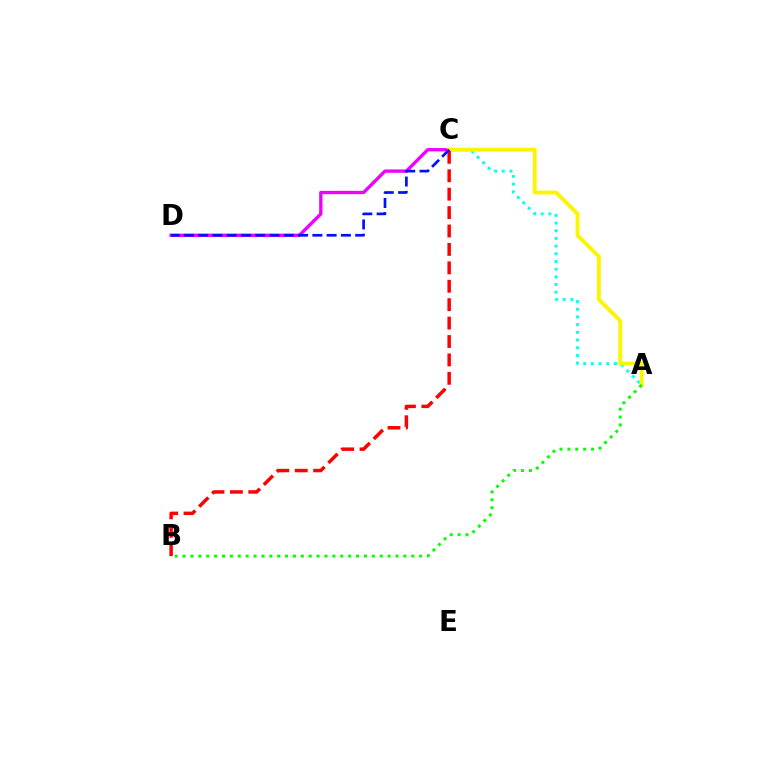{('C', 'D'): [{'color': '#ee00ff', 'line_style': 'solid', 'thickness': 2.4}, {'color': '#0010ff', 'line_style': 'dashed', 'thickness': 1.94}], ('A', 'C'): [{'color': '#00fff6', 'line_style': 'dotted', 'thickness': 2.09}, {'color': '#fcf500', 'line_style': 'solid', 'thickness': 2.79}], ('B', 'C'): [{'color': '#ff0000', 'line_style': 'dashed', 'thickness': 2.5}], ('A', 'B'): [{'color': '#08ff00', 'line_style': 'dotted', 'thickness': 2.14}]}